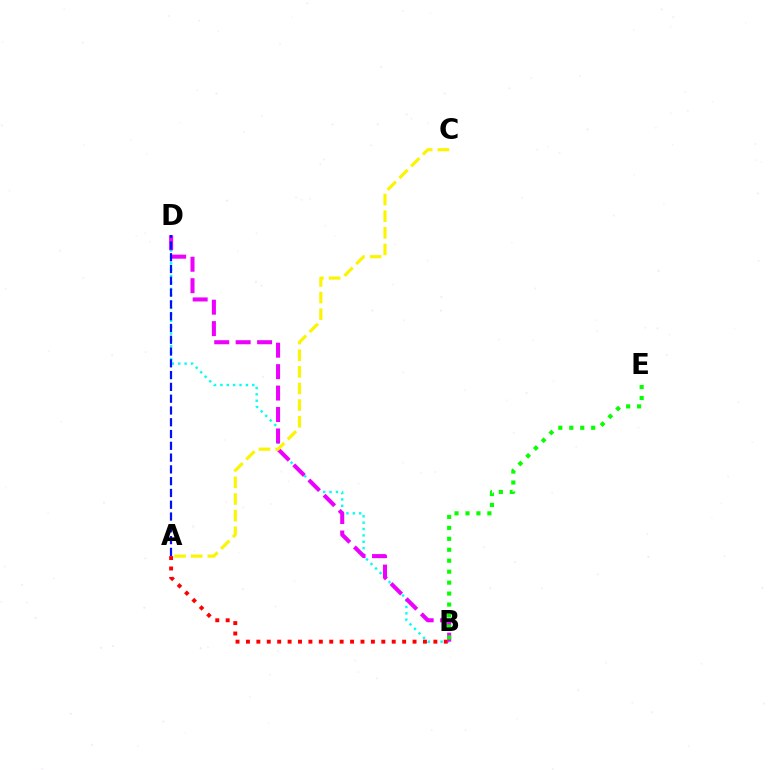{('B', 'D'): [{'color': '#00fff6', 'line_style': 'dotted', 'thickness': 1.73}, {'color': '#ee00ff', 'line_style': 'dashed', 'thickness': 2.91}], ('A', 'B'): [{'color': '#ff0000', 'line_style': 'dotted', 'thickness': 2.83}], ('A', 'C'): [{'color': '#fcf500', 'line_style': 'dashed', 'thickness': 2.26}], ('B', 'E'): [{'color': '#08ff00', 'line_style': 'dotted', 'thickness': 2.98}], ('A', 'D'): [{'color': '#0010ff', 'line_style': 'dashed', 'thickness': 1.6}]}